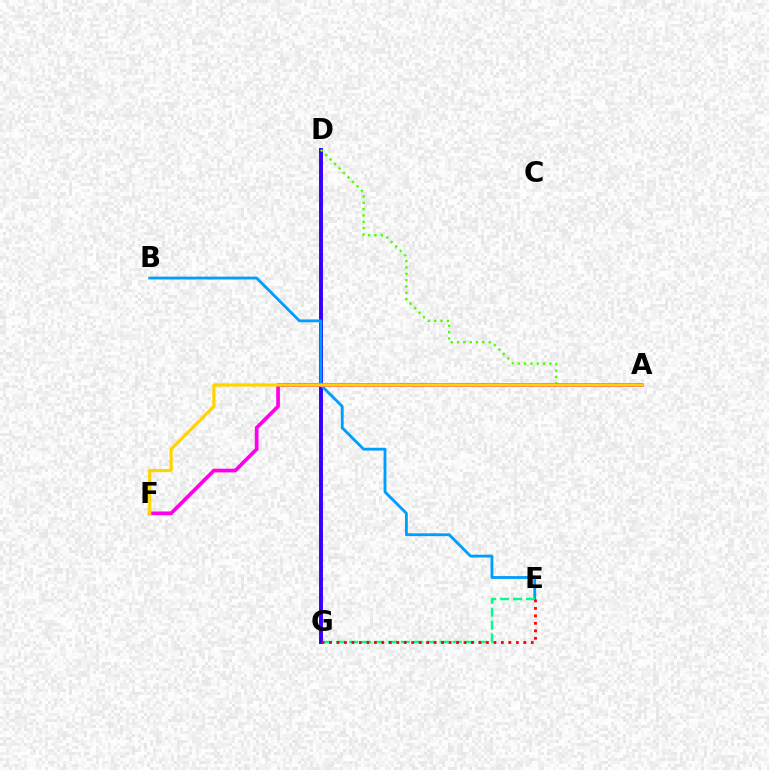{('D', 'G'): [{'color': '#3700ff', 'line_style': 'solid', 'thickness': 2.83}], ('B', 'E'): [{'color': '#009eff', 'line_style': 'solid', 'thickness': 2.04}], ('E', 'G'): [{'color': '#00ff86', 'line_style': 'dashed', 'thickness': 1.76}, {'color': '#ff0000', 'line_style': 'dotted', 'thickness': 2.03}], ('A', 'D'): [{'color': '#4fff00', 'line_style': 'dotted', 'thickness': 1.72}], ('A', 'F'): [{'color': '#ff00ed', 'line_style': 'solid', 'thickness': 2.67}, {'color': '#ffd500', 'line_style': 'solid', 'thickness': 2.31}]}